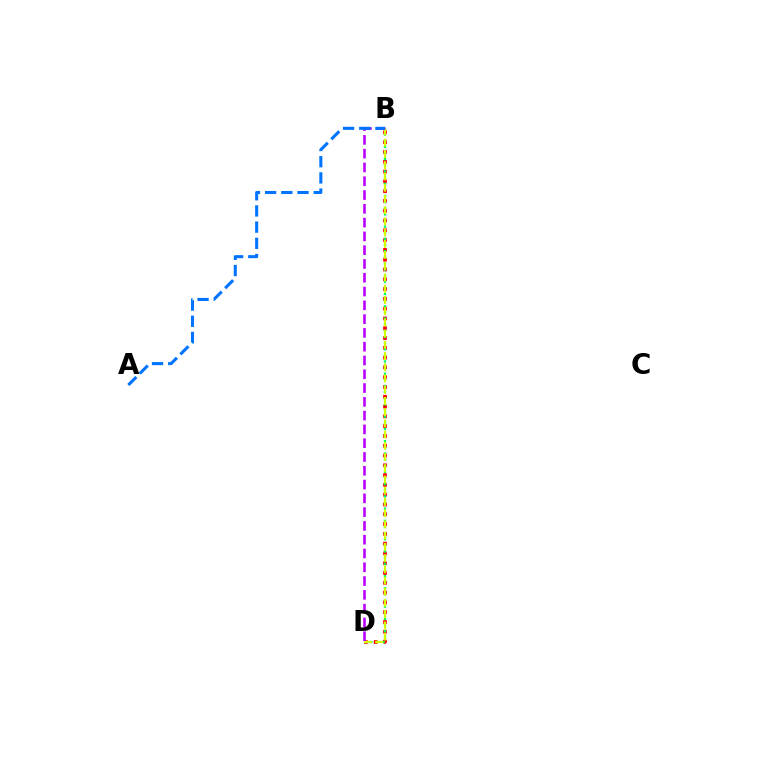{('B', 'D'): [{'color': '#ff0000', 'line_style': 'dotted', 'thickness': 2.66}, {'color': '#00ff5c', 'line_style': 'dotted', 'thickness': 1.67}, {'color': '#d1ff00', 'line_style': 'dashed', 'thickness': 1.52}, {'color': '#b900ff', 'line_style': 'dashed', 'thickness': 1.87}], ('A', 'B'): [{'color': '#0074ff', 'line_style': 'dashed', 'thickness': 2.2}]}